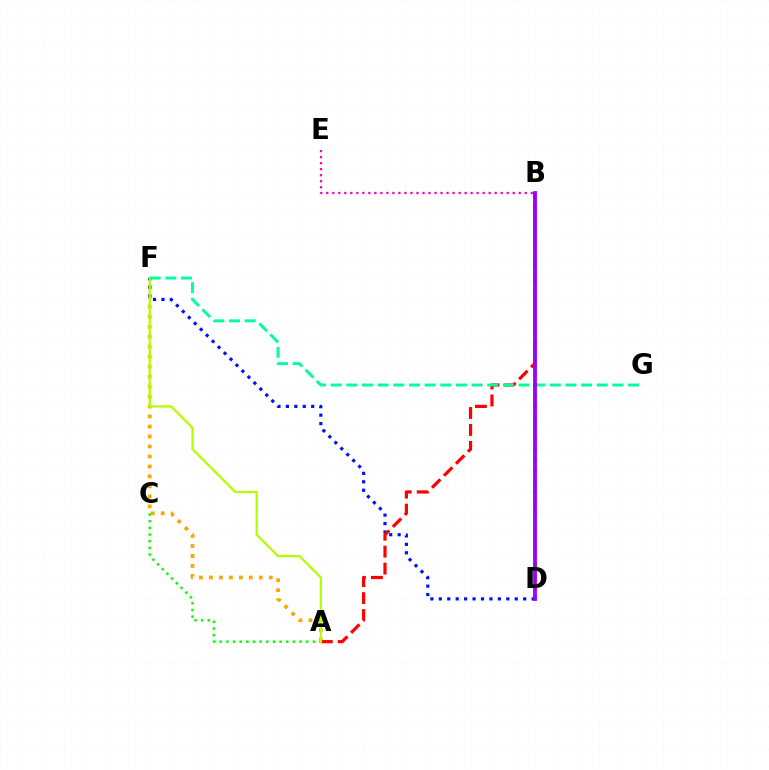{('A', 'F'): [{'color': '#ffa500', 'line_style': 'dotted', 'thickness': 2.71}, {'color': '#b3ff00', 'line_style': 'solid', 'thickness': 1.64}], ('A', 'C'): [{'color': '#08ff00', 'line_style': 'dotted', 'thickness': 1.81}], ('B', 'E'): [{'color': '#ff00bd', 'line_style': 'dotted', 'thickness': 1.63}], ('D', 'F'): [{'color': '#0010ff', 'line_style': 'dotted', 'thickness': 2.29}], ('A', 'B'): [{'color': '#ff0000', 'line_style': 'dashed', 'thickness': 2.3}], ('F', 'G'): [{'color': '#00ff9d', 'line_style': 'dashed', 'thickness': 2.13}], ('B', 'D'): [{'color': '#00b5ff', 'line_style': 'dotted', 'thickness': 2.88}, {'color': '#9b00ff', 'line_style': 'solid', 'thickness': 2.73}]}